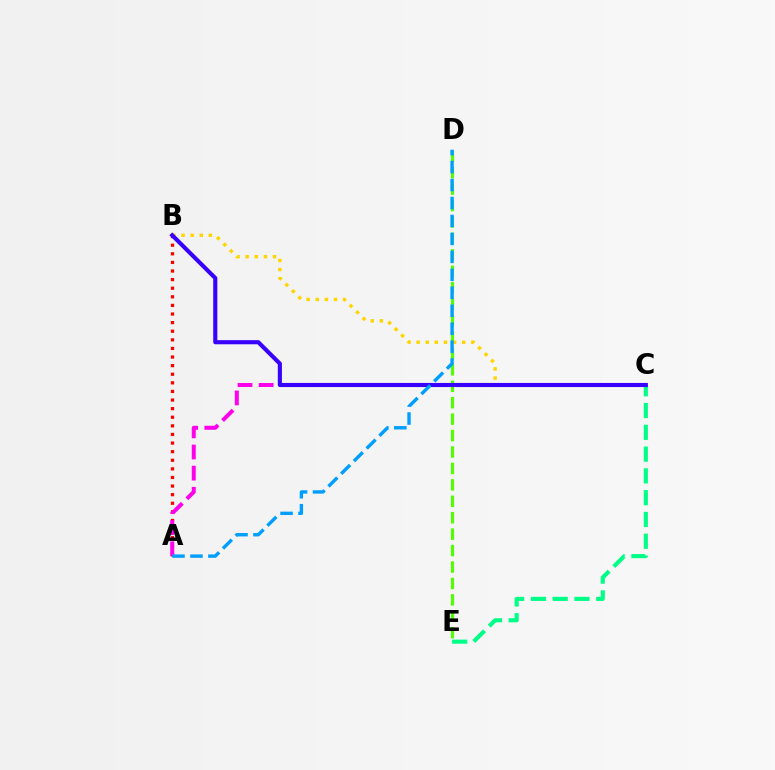{('D', 'E'): [{'color': '#4fff00', 'line_style': 'dashed', 'thickness': 2.23}], ('A', 'B'): [{'color': '#ff0000', 'line_style': 'dotted', 'thickness': 2.34}], ('A', 'C'): [{'color': '#ff00ed', 'line_style': 'dashed', 'thickness': 2.87}], ('C', 'E'): [{'color': '#00ff86', 'line_style': 'dashed', 'thickness': 2.96}], ('B', 'C'): [{'color': '#ffd500', 'line_style': 'dotted', 'thickness': 2.48}, {'color': '#3700ff', 'line_style': 'solid', 'thickness': 2.96}], ('A', 'D'): [{'color': '#009eff', 'line_style': 'dashed', 'thickness': 2.44}]}